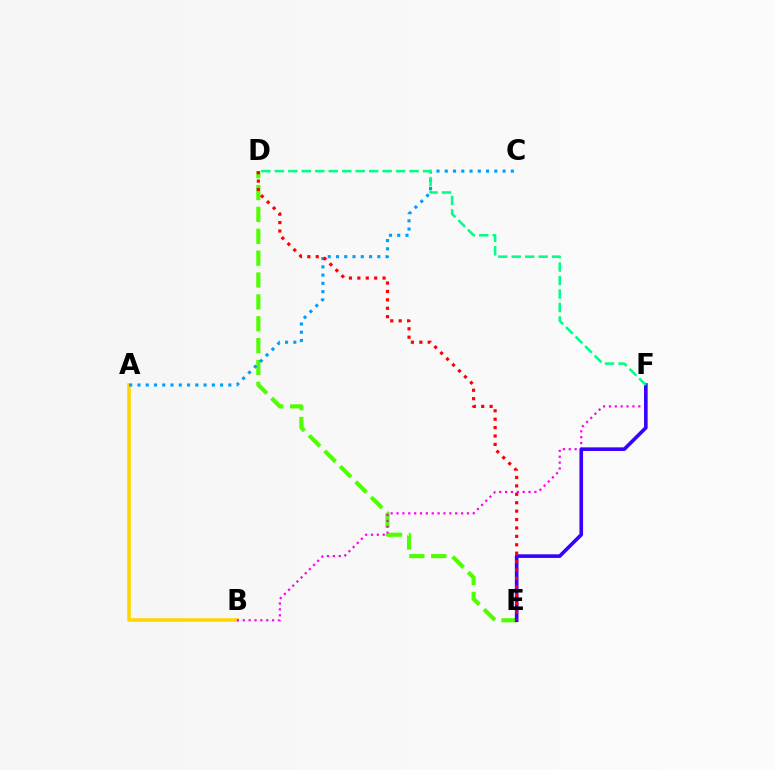{('D', 'E'): [{'color': '#4fff00', 'line_style': 'dashed', 'thickness': 2.97}, {'color': '#ff0000', 'line_style': 'dotted', 'thickness': 2.28}], ('A', 'B'): [{'color': '#ffd500', 'line_style': 'solid', 'thickness': 2.58}], ('A', 'C'): [{'color': '#009eff', 'line_style': 'dotted', 'thickness': 2.24}], ('B', 'F'): [{'color': '#ff00ed', 'line_style': 'dotted', 'thickness': 1.59}], ('E', 'F'): [{'color': '#3700ff', 'line_style': 'solid', 'thickness': 2.61}], ('D', 'F'): [{'color': '#00ff86', 'line_style': 'dashed', 'thickness': 1.83}]}